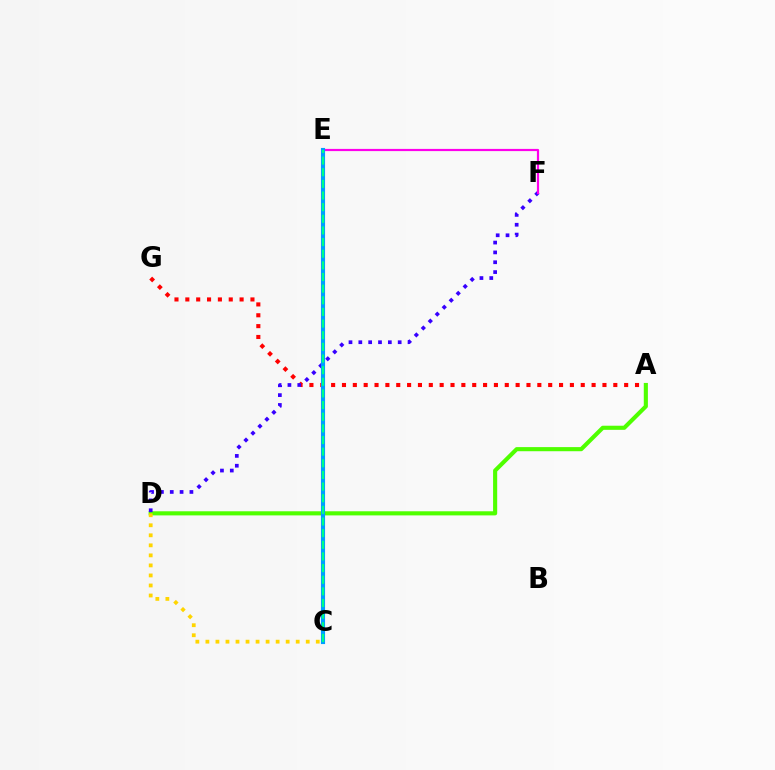{('A', 'G'): [{'color': '#ff0000', 'line_style': 'dotted', 'thickness': 2.95}], ('A', 'D'): [{'color': '#4fff00', 'line_style': 'solid', 'thickness': 2.96}], ('D', 'F'): [{'color': '#3700ff', 'line_style': 'dotted', 'thickness': 2.67}], ('E', 'F'): [{'color': '#ff00ed', 'line_style': 'solid', 'thickness': 1.58}], ('C', 'D'): [{'color': '#ffd500', 'line_style': 'dotted', 'thickness': 2.73}], ('C', 'E'): [{'color': '#009eff', 'line_style': 'solid', 'thickness': 2.97}, {'color': '#00ff86', 'line_style': 'dashed', 'thickness': 1.58}]}